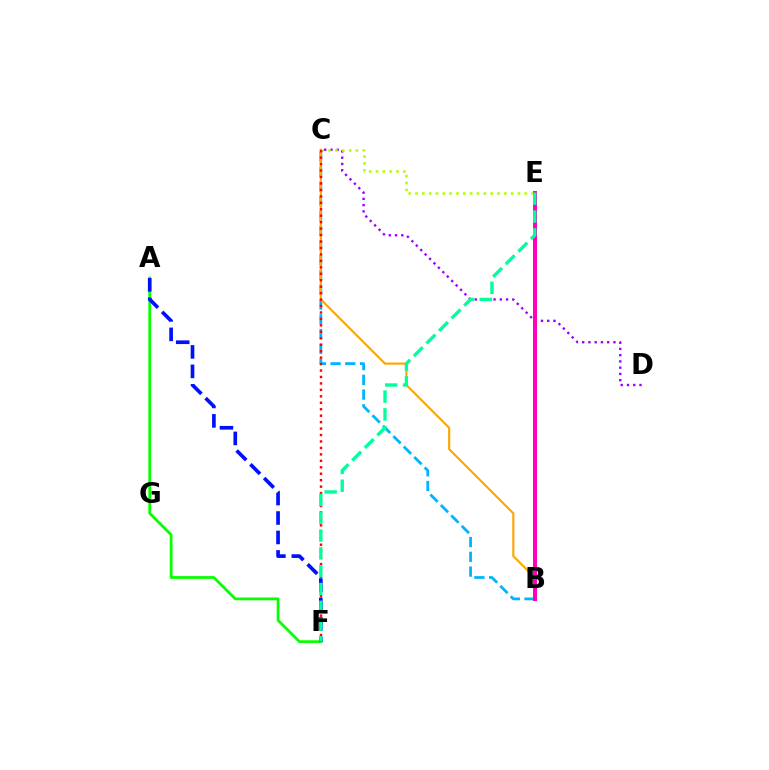{('B', 'C'): [{'color': '#00b5ff', 'line_style': 'dashed', 'thickness': 2.0}, {'color': '#ffa500', 'line_style': 'solid', 'thickness': 1.54}], ('A', 'F'): [{'color': '#08ff00', 'line_style': 'solid', 'thickness': 2.0}, {'color': '#0010ff', 'line_style': 'dashed', 'thickness': 2.64}], ('C', 'D'): [{'color': '#9b00ff', 'line_style': 'dotted', 'thickness': 1.7}], ('C', 'E'): [{'color': '#b3ff00', 'line_style': 'dotted', 'thickness': 1.86}], ('C', 'F'): [{'color': '#ff0000', 'line_style': 'dotted', 'thickness': 1.75}], ('B', 'E'): [{'color': '#ff00bd', 'line_style': 'solid', 'thickness': 2.87}], ('E', 'F'): [{'color': '#00ff9d', 'line_style': 'dashed', 'thickness': 2.42}]}